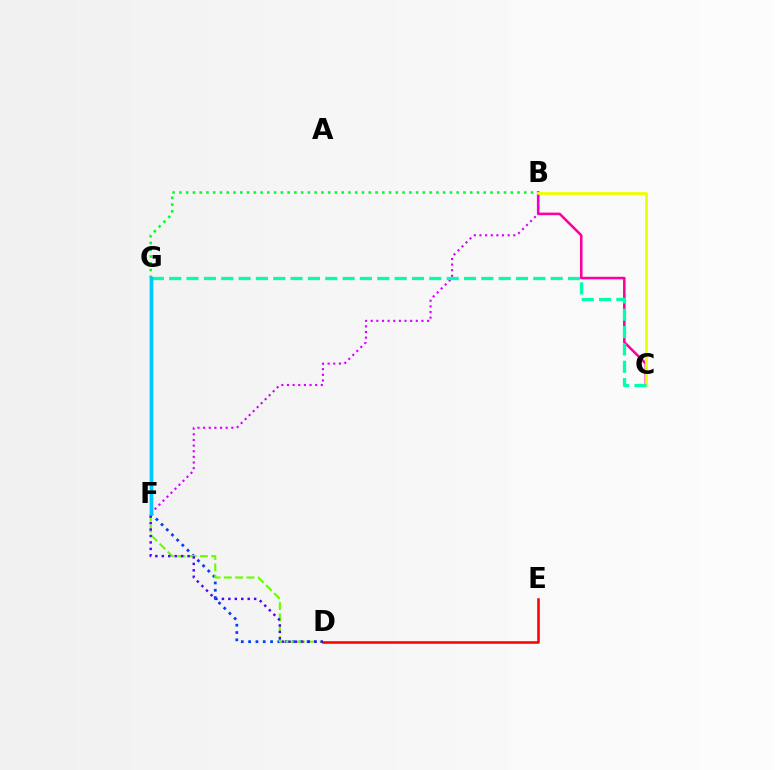{('D', 'F'): [{'color': '#003fff', 'line_style': 'dotted', 'thickness': 1.99}, {'color': '#66ff00', 'line_style': 'dashed', 'thickness': 1.54}, {'color': '#4f00ff', 'line_style': 'dotted', 'thickness': 1.75}], ('B', 'G'): [{'color': '#00ff27', 'line_style': 'dotted', 'thickness': 1.84}], ('F', 'G'): [{'color': '#ff8800', 'line_style': 'solid', 'thickness': 2.36}, {'color': '#00c7ff', 'line_style': 'solid', 'thickness': 2.51}], ('B', 'C'): [{'color': '#ff00a0', 'line_style': 'solid', 'thickness': 1.85}, {'color': '#eeff00', 'line_style': 'solid', 'thickness': 2.04}], ('B', 'F'): [{'color': '#d600ff', 'line_style': 'dotted', 'thickness': 1.53}], ('D', 'E'): [{'color': '#ff0000', 'line_style': 'solid', 'thickness': 1.85}], ('C', 'G'): [{'color': '#00ffaf', 'line_style': 'dashed', 'thickness': 2.36}]}